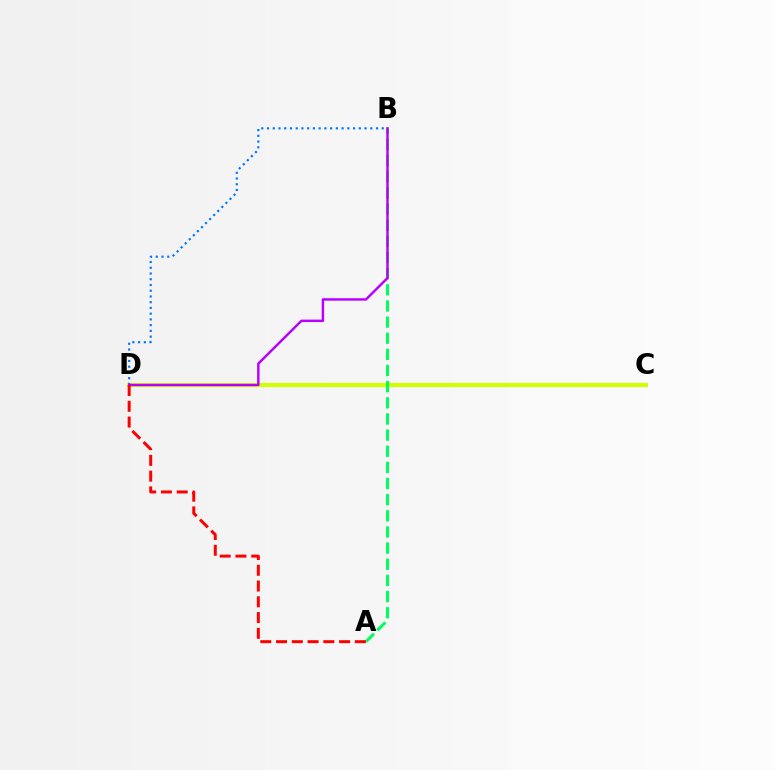{('C', 'D'): [{'color': '#d1ff00', 'line_style': 'solid', 'thickness': 2.96}], ('A', 'B'): [{'color': '#00ff5c', 'line_style': 'dashed', 'thickness': 2.19}], ('B', 'D'): [{'color': '#0074ff', 'line_style': 'dotted', 'thickness': 1.56}, {'color': '#b900ff', 'line_style': 'solid', 'thickness': 1.77}], ('A', 'D'): [{'color': '#ff0000', 'line_style': 'dashed', 'thickness': 2.14}]}